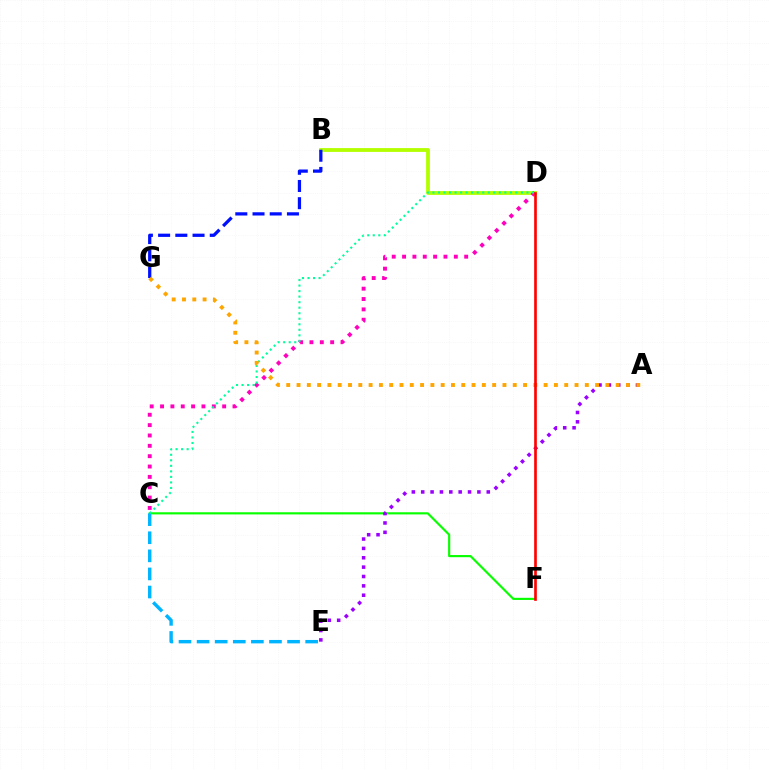{('C', 'F'): [{'color': '#08ff00', 'line_style': 'solid', 'thickness': 1.55}], ('A', 'E'): [{'color': '#9b00ff', 'line_style': 'dotted', 'thickness': 2.54}], ('B', 'D'): [{'color': '#b3ff00', 'line_style': 'solid', 'thickness': 2.75}], ('C', 'D'): [{'color': '#ff00bd', 'line_style': 'dotted', 'thickness': 2.81}, {'color': '#00ff9d', 'line_style': 'dotted', 'thickness': 1.5}], ('C', 'E'): [{'color': '#00b5ff', 'line_style': 'dashed', 'thickness': 2.46}], ('B', 'G'): [{'color': '#0010ff', 'line_style': 'dashed', 'thickness': 2.34}], ('A', 'G'): [{'color': '#ffa500', 'line_style': 'dotted', 'thickness': 2.8}], ('D', 'F'): [{'color': '#ff0000', 'line_style': 'solid', 'thickness': 1.92}]}